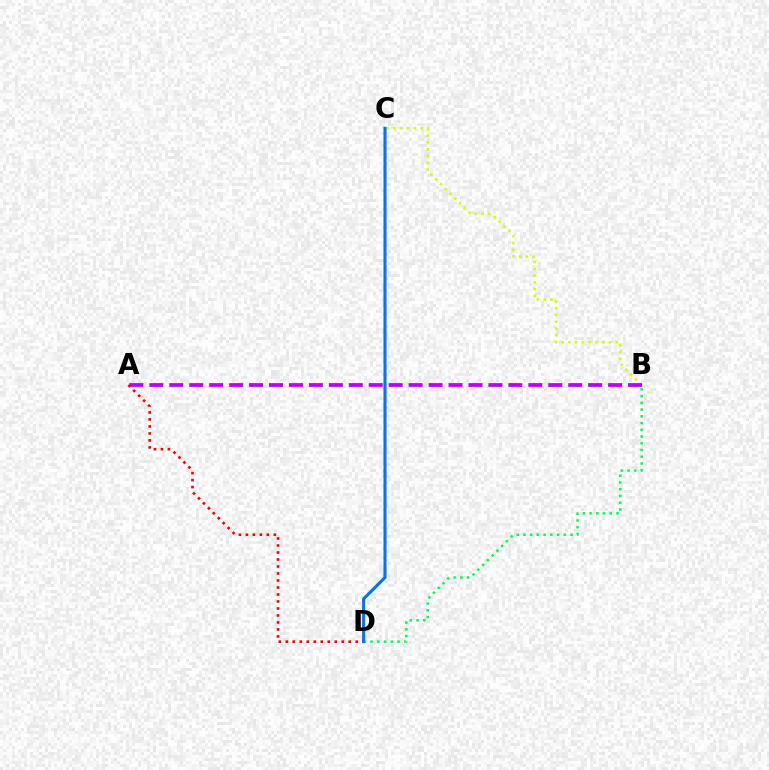{('B', 'C'): [{'color': '#d1ff00', 'line_style': 'dotted', 'thickness': 1.83}], ('A', 'B'): [{'color': '#b900ff', 'line_style': 'dashed', 'thickness': 2.71}], ('A', 'D'): [{'color': '#ff0000', 'line_style': 'dotted', 'thickness': 1.9}], ('B', 'D'): [{'color': '#00ff5c', 'line_style': 'dotted', 'thickness': 1.83}], ('C', 'D'): [{'color': '#0074ff', 'line_style': 'solid', 'thickness': 2.22}]}